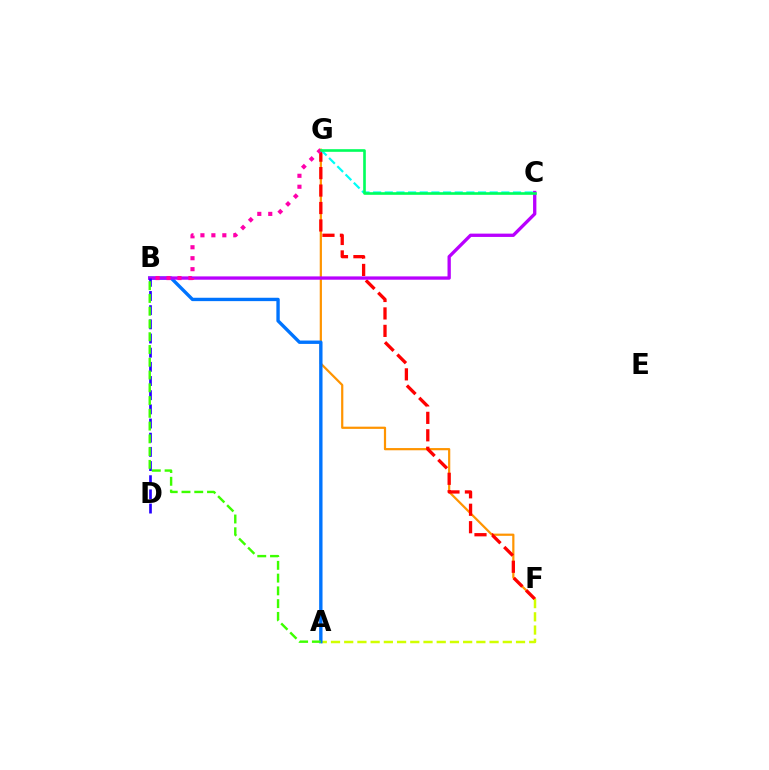{('F', 'G'): [{'color': '#ff9400', 'line_style': 'solid', 'thickness': 1.59}, {'color': '#ff0000', 'line_style': 'dashed', 'thickness': 2.37}], ('A', 'F'): [{'color': '#d1ff00', 'line_style': 'dashed', 'thickness': 1.8}], ('A', 'B'): [{'color': '#0074ff', 'line_style': 'solid', 'thickness': 2.43}, {'color': '#3dff00', 'line_style': 'dashed', 'thickness': 1.73}], ('C', 'G'): [{'color': '#00fff6', 'line_style': 'dashed', 'thickness': 1.58}, {'color': '#00ff5c', 'line_style': 'solid', 'thickness': 1.9}], ('B', 'C'): [{'color': '#b900ff', 'line_style': 'solid', 'thickness': 2.38}], ('B', 'G'): [{'color': '#ff00ac', 'line_style': 'dotted', 'thickness': 2.98}], ('B', 'D'): [{'color': '#2500ff', 'line_style': 'dashed', 'thickness': 1.93}]}